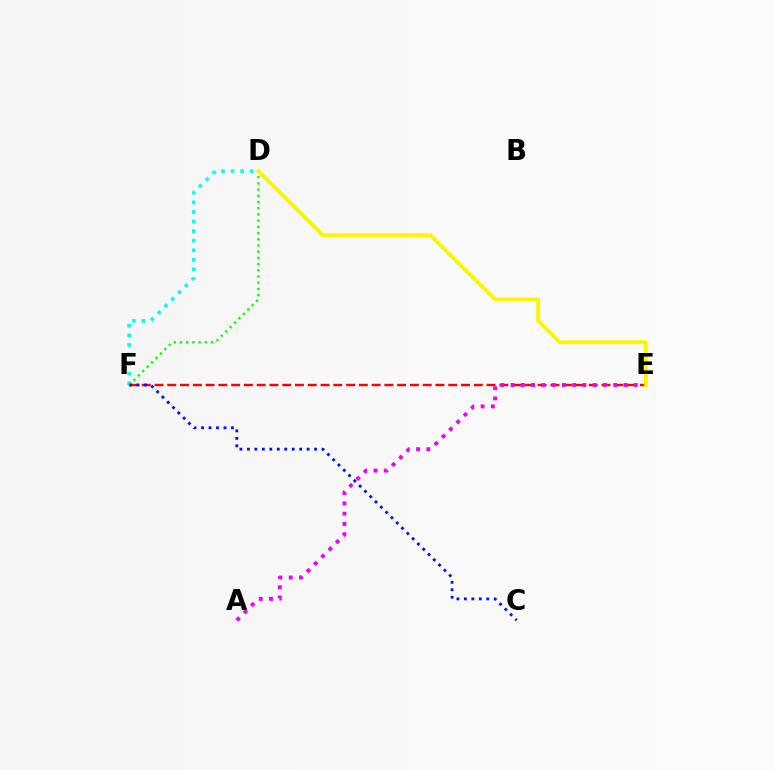{('E', 'F'): [{'color': '#ff0000', 'line_style': 'dashed', 'thickness': 1.73}], ('D', 'F'): [{'color': '#00fff6', 'line_style': 'dotted', 'thickness': 2.6}, {'color': '#08ff00', 'line_style': 'dotted', 'thickness': 1.69}], ('A', 'E'): [{'color': '#ee00ff', 'line_style': 'dotted', 'thickness': 2.79}], ('D', 'E'): [{'color': '#fcf500', 'line_style': 'solid', 'thickness': 2.78}], ('C', 'F'): [{'color': '#0010ff', 'line_style': 'dotted', 'thickness': 2.03}]}